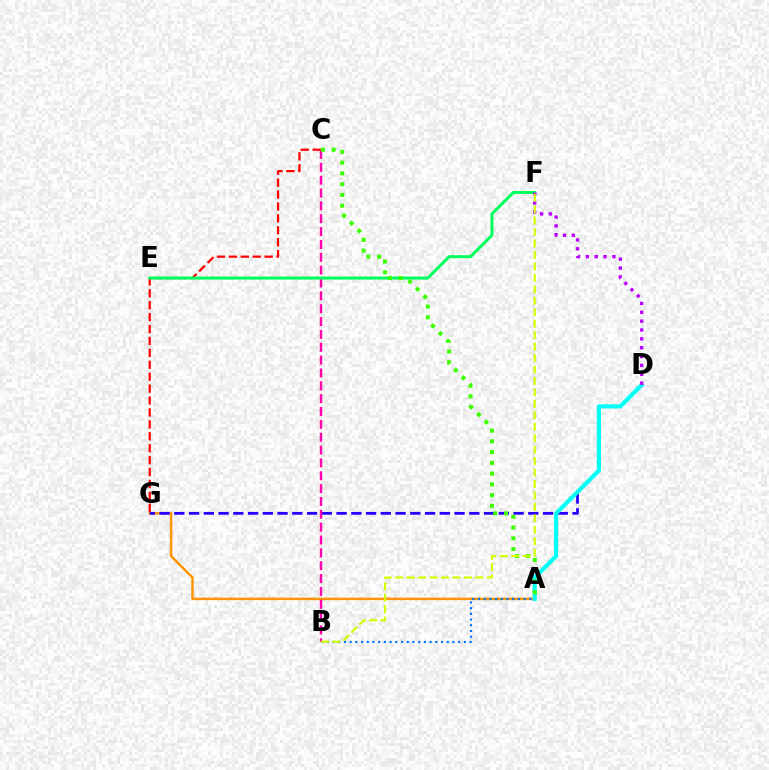{('A', 'G'): [{'color': '#ff9400', 'line_style': 'solid', 'thickness': 1.78}], ('C', 'G'): [{'color': '#ff0000', 'line_style': 'dashed', 'thickness': 1.62}], ('D', 'G'): [{'color': '#2500ff', 'line_style': 'dashed', 'thickness': 2.0}], ('B', 'C'): [{'color': '#ff00ac', 'line_style': 'dashed', 'thickness': 1.75}], ('E', 'F'): [{'color': '#00ff5c', 'line_style': 'solid', 'thickness': 2.17}], ('A', 'D'): [{'color': '#00fff6', 'line_style': 'solid', 'thickness': 2.97}], ('A', 'B'): [{'color': '#0074ff', 'line_style': 'dotted', 'thickness': 1.55}], ('D', 'F'): [{'color': '#b900ff', 'line_style': 'dotted', 'thickness': 2.41}], ('A', 'C'): [{'color': '#3dff00', 'line_style': 'dotted', 'thickness': 2.92}], ('B', 'F'): [{'color': '#d1ff00', 'line_style': 'dashed', 'thickness': 1.56}]}